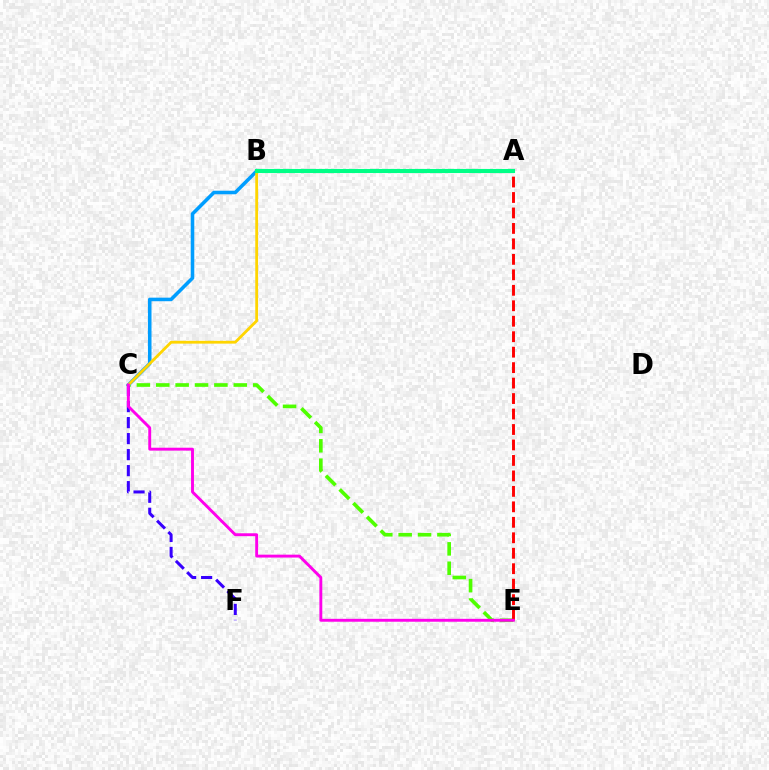{('C', 'E'): [{'color': '#4fff00', 'line_style': 'dashed', 'thickness': 2.63}, {'color': '#ff00ed', 'line_style': 'solid', 'thickness': 2.09}], ('B', 'C'): [{'color': '#009eff', 'line_style': 'solid', 'thickness': 2.56}, {'color': '#ffd500', 'line_style': 'solid', 'thickness': 2.02}], ('C', 'F'): [{'color': '#3700ff', 'line_style': 'dashed', 'thickness': 2.17}], ('A', 'E'): [{'color': '#ff0000', 'line_style': 'dashed', 'thickness': 2.1}], ('A', 'B'): [{'color': '#00ff86', 'line_style': 'solid', 'thickness': 2.96}]}